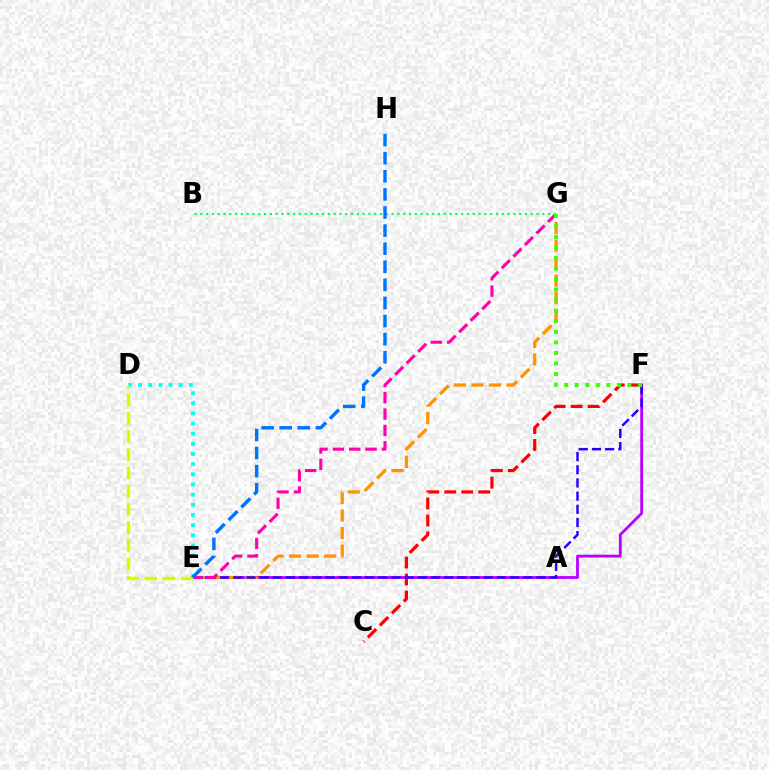{('E', 'F'): [{'color': '#b900ff', 'line_style': 'solid', 'thickness': 2.02}, {'color': '#2500ff', 'line_style': 'dashed', 'thickness': 1.79}], ('E', 'G'): [{'color': '#ff9400', 'line_style': 'dashed', 'thickness': 2.38}, {'color': '#ff00ac', 'line_style': 'dashed', 'thickness': 2.22}], ('D', 'E'): [{'color': '#00fff6', 'line_style': 'dotted', 'thickness': 2.76}, {'color': '#d1ff00', 'line_style': 'dashed', 'thickness': 2.48}], ('C', 'F'): [{'color': '#ff0000', 'line_style': 'dashed', 'thickness': 2.31}], ('B', 'G'): [{'color': '#00ff5c', 'line_style': 'dotted', 'thickness': 1.57}], ('F', 'G'): [{'color': '#3dff00', 'line_style': 'dotted', 'thickness': 2.87}], ('E', 'H'): [{'color': '#0074ff', 'line_style': 'dashed', 'thickness': 2.46}]}